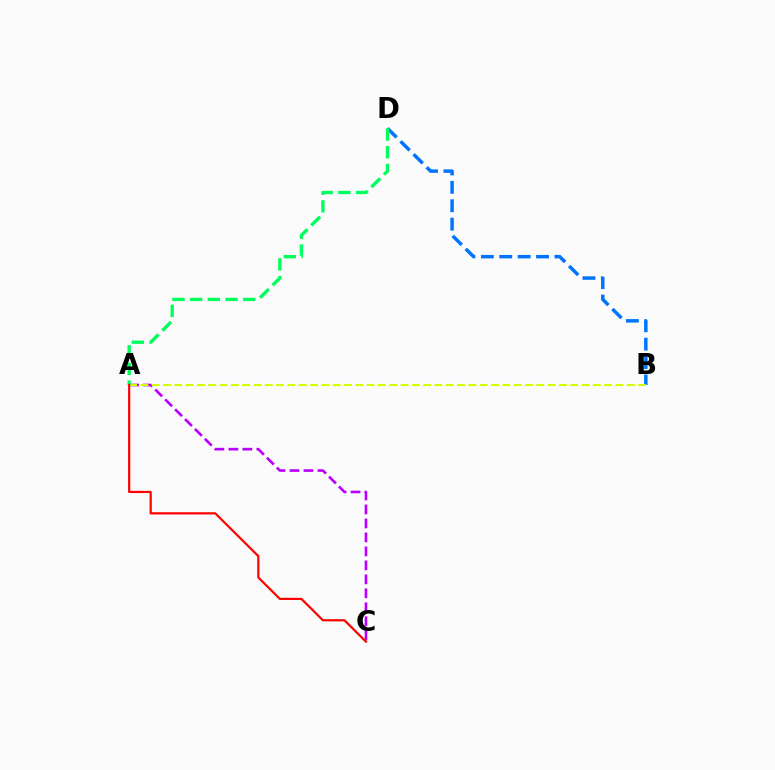{('B', 'D'): [{'color': '#0074ff', 'line_style': 'dashed', 'thickness': 2.5}], ('A', 'C'): [{'color': '#b900ff', 'line_style': 'dashed', 'thickness': 1.9}, {'color': '#ff0000', 'line_style': 'solid', 'thickness': 1.58}], ('A', 'B'): [{'color': '#d1ff00', 'line_style': 'dashed', 'thickness': 1.54}], ('A', 'D'): [{'color': '#00ff5c', 'line_style': 'dashed', 'thickness': 2.4}]}